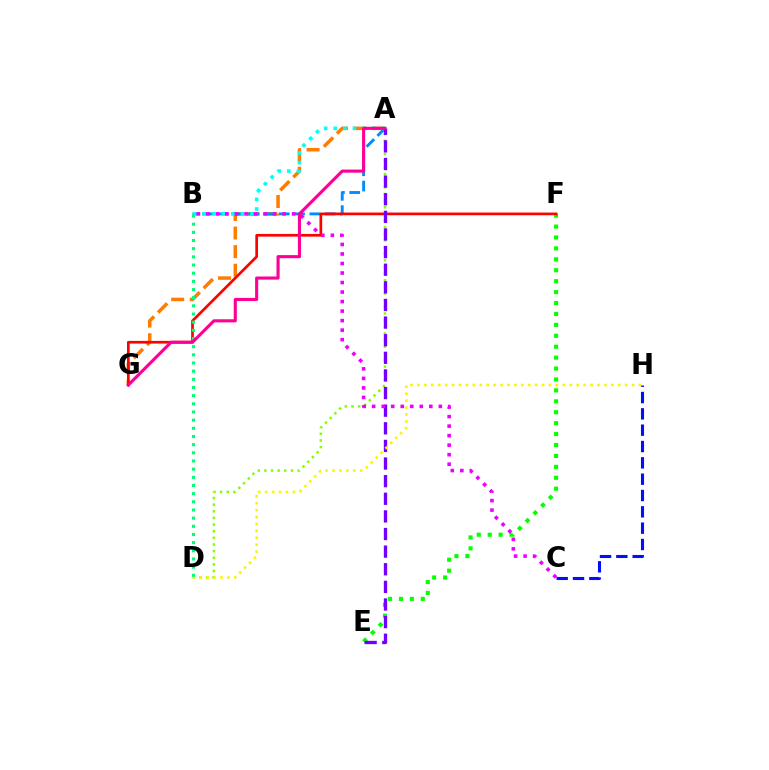{('A', 'G'): [{'color': '#ff7c00', 'line_style': 'dashed', 'thickness': 2.52}, {'color': '#ff0094', 'line_style': 'solid', 'thickness': 2.24}], ('A', 'B'): [{'color': '#008cff', 'line_style': 'dashed', 'thickness': 2.08}, {'color': '#00fff6', 'line_style': 'dotted', 'thickness': 2.6}], ('C', 'H'): [{'color': '#0010ff', 'line_style': 'dashed', 'thickness': 2.22}], ('A', 'D'): [{'color': '#84ff00', 'line_style': 'dotted', 'thickness': 1.8}], ('E', 'F'): [{'color': '#08ff00', 'line_style': 'dotted', 'thickness': 2.97}], ('F', 'G'): [{'color': '#ff0000', 'line_style': 'solid', 'thickness': 1.95}], ('A', 'E'): [{'color': '#7200ff', 'line_style': 'dashed', 'thickness': 2.39}], ('D', 'H'): [{'color': '#fcf500', 'line_style': 'dotted', 'thickness': 1.88}], ('B', 'D'): [{'color': '#00ff74', 'line_style': 'dotted', 'thickness': 2.22}], ('B', 'C'): [{'color': '#ee00ff', 'line_style': 'dotted', 'thickness': 2.59}]}